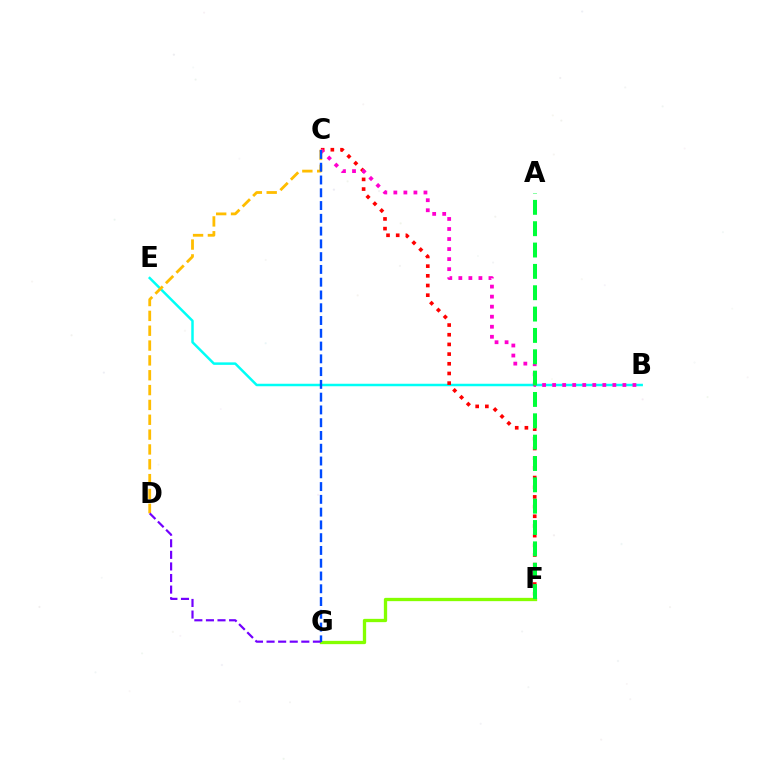{('B', 'E'): [{'color': '#00fff6', 'line_style': 'solid', 'thickness': 1.79}], ('C', 'F'): [{'color': '#ff0000', 'line_style': 'dotted', 'thickness': 2.63}], ('B', 'C'): [{'color': '#ff00cf', 'line_style': 'dotted', 'thickness': 2.73}], ('F', 'G'): [{'color': '#84ff00', 'line_style': 'solid', 'thickness': 2.37}], ('C', 'D'): [{'color': '#ffbd00', 'line_style': 'dashed', 'thickness': 2.02}], ('A', 'F'): [{'color': '#00ff39', 'line_style': 'dashed', 'thickness': 2.9}], ('C', 'G'): [{'color': '#004bff', 'line_style': 'dashed', 'thickness': 1.74}], ('D', 'G'): [{'color': '#7200ff', 'line_style': 'dashed', 'thickness': 1.57}]}